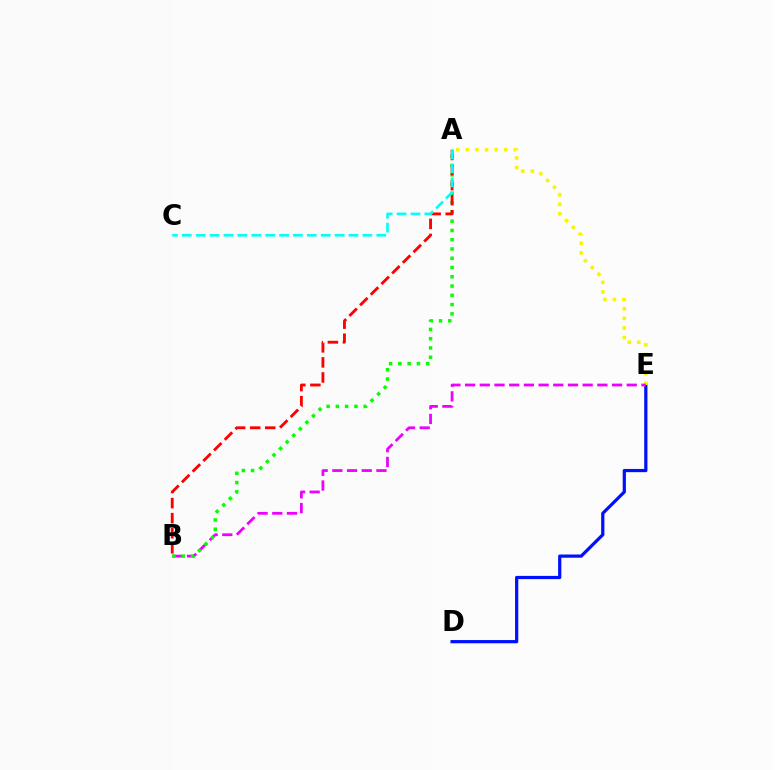{('D', 'E'): [{'color': '#0010ff', 'line_style': 'solid', 'thickness': 2.32}], ('A', 'E'): [{'color': '#fcf500', 'line_style': 'dotted', 'thickness': 2.61}], ('B', 'E'): [{'color': '#ee00ff', 'line_style': 'dashed', 'thickness': 2.0}], ('A', 'B'): [{'color': '#08ff00', 'line_style': 'dotted', 'thickness': 2.52}, {'color': '#ff0000', 'line_style': 'dashed', 'thickness': 2.05}], ('A', 'C'): [{'color': '#00fff6', 'line_style': 'dashed', 'thickness': 1.89}]}